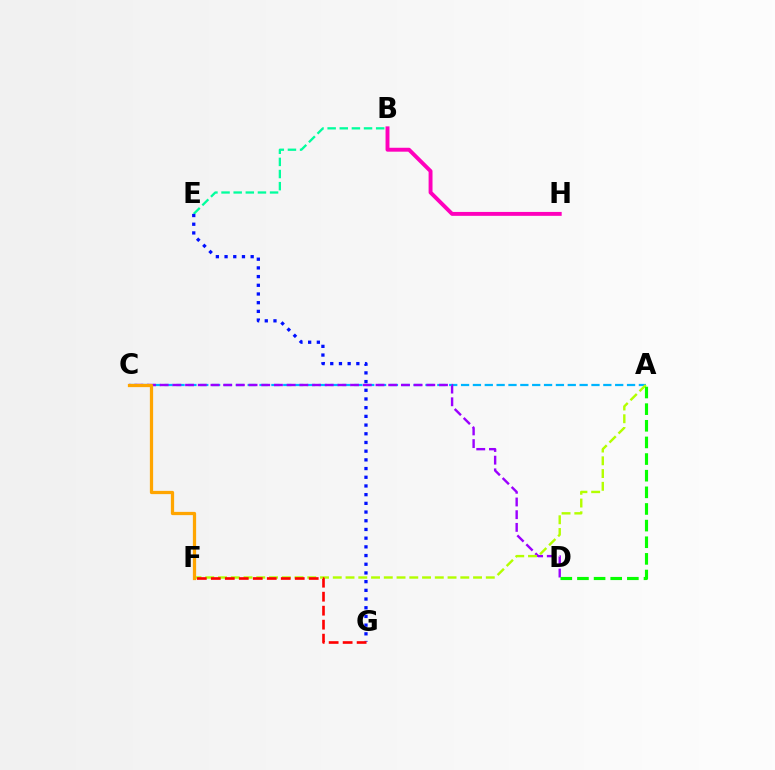{('B', 'E'): [{'color': '#00ff9d', 'line_style': 'dashed', 'thickness': 1.65}], ('A', 'C'): [{'color': '#00b5ff', 'line_style': 'dashed', 'thickness': 1.61}], ('C', 'D'): [{'color': '#9b00ff', 'line_style': 'dashed', 'thickness': 1.72}], ('A', 'F'): [{'color': '#b3ff00', 'line_style': 'dashed', 'thickness': 1.73}], ('B', 'H'): [{'color': '#ff00bd', 'line_style': 'solid', 'thickness': 2.82}], ('C', 'F'): [{'color': '#ffa500', 'line_style': 'solid', 'thickness': 2.34}], ('E', 'G'): [{'color': '#0010ff', 'line_style': 'dotted', 'thickness': 2.36}], ('F', 'G'): [{'color': '#ff0000', 'line_style': 'dashed', 'thickness': 1.9}], ('A', 'D'): [{'color': '#08ff00', 'line_style': 'dashed', 'thickness': 2.26}]}